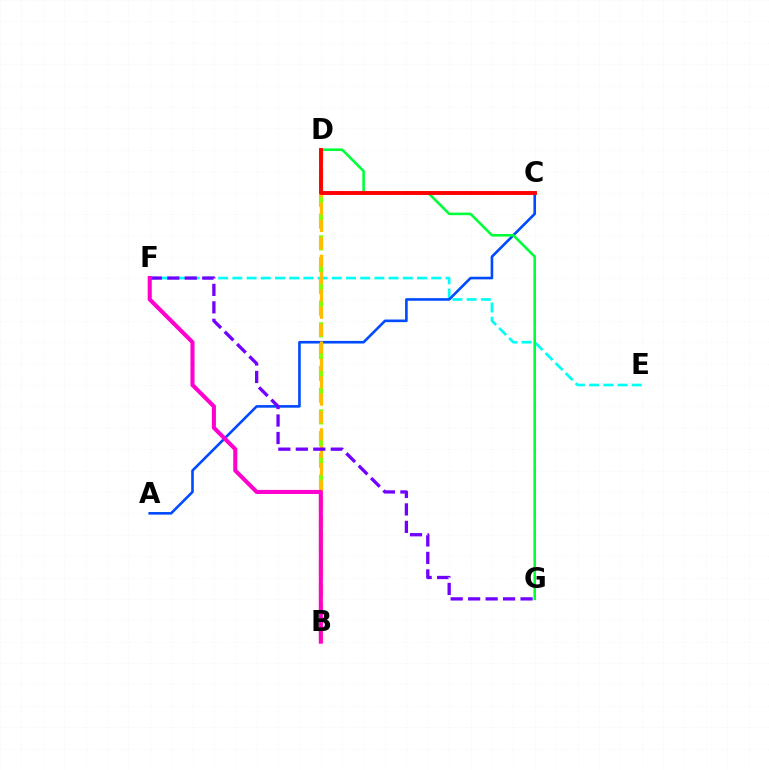{('E', 'F'): [{'color': '#00fff6', 'line_style': 'dashed', 'thickness': 1.93}], ('A', 'C'): [{'color': '#004bff', 'line_style': 'solid', 'thickness': 1.88}], ('B', 'D'): [{'color': '#84ff00', 'line_style': 'dashed', 'thickness': 2.96}, {'color': '#ffbd00', 'line_style': 'dashed', 'thickness': 2.36}], ('F', 'G'): [{'color': '#7200ff', 'line_style': 'dashed', 'thickness': 2.37}], ('B', 'F'): [{'color': '#ff00cf', 'line_style': 'solid', 'thickness': 2.94}], ('D', 'G'): [{'color': '#00ff39', 'line_style': 'solid', 'thickness': 1.86}], ('C', 'D'): [{'color': '#ff0000', 'line_style': 'solid', 'thickness': 2.82}]}